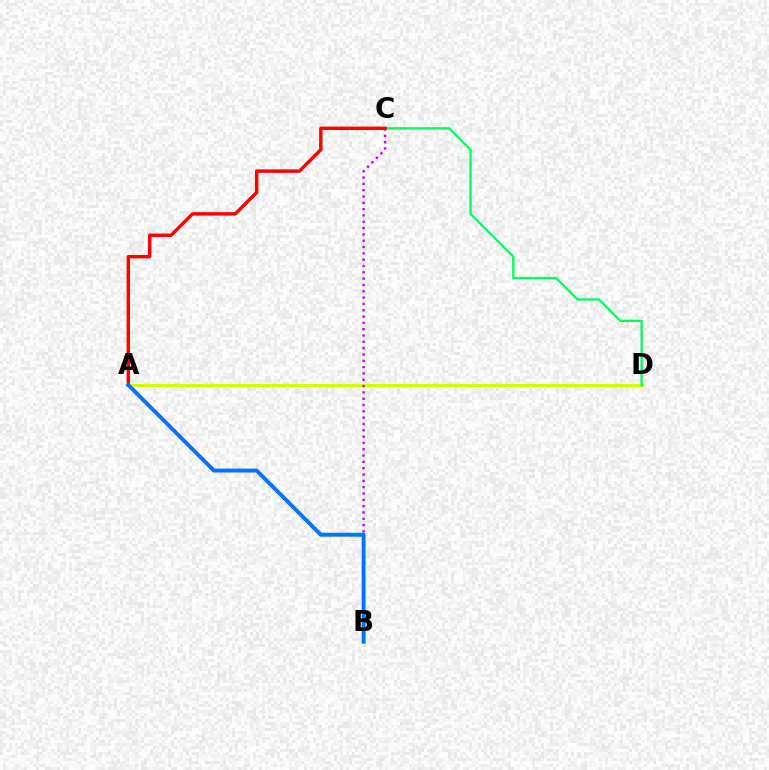{('A', 'D'): [{'color': '#d1ff00', 'line_style': 'solid', 'thickness': 2.16}], ('B', 'C'): [{'color': '#b900ff', 'line_style': 'dotted', 'thickness': 1.72}], ('C', 'D'): [{'color': '#00ff5c', 'line_style': 'solid', 'thickness': 1.67}], ('A', 'C'): [{'color': '#ff0000', 'line_style': 'solid', 'thickness': 2.47}], ('A', 'B'): [{'color': '#0074ff', 'line_style': 'solid', 'thickness': 2.82}]}